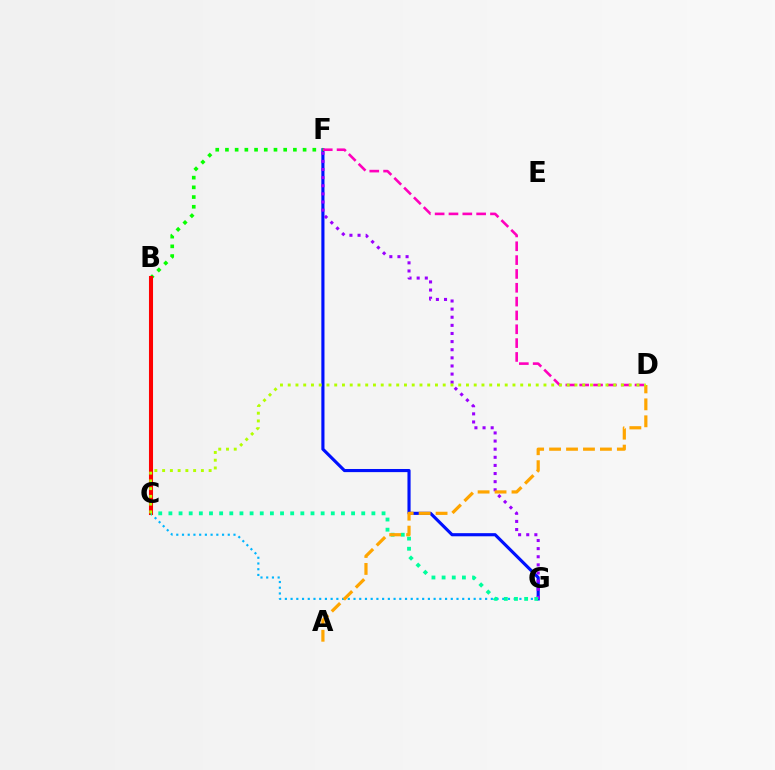{('C', 'G'): [{'color': '#00b5ff', 'line_style': 'dotted', 'thickness': 1.55}, {'color': '#00ff9d', 'line_style': 'dotted', 'thickness': 2.76}], ('F', 'G'): [{'color': '#0010ff', 'line_style': 'solid', 'thickness': 2.25}, {'color': '#9b00ff', 'line_style': 'dotted', 'thickness': 2.21}], ('B', 'F'): [{'color': '#08ff00', 'line_style': 'dotted', 'thickness': 2.64}], ('B', 'C'): [{'color': '#ff0000', 'line_style': 'solid', 'thickness': 2.92}], ('D', 'F'): [{'color': '#ff00bd', 'line_style': 'dashed', 'thickness': 1.88}], ('A', 'D'): [{'color': '#ffa500', 'line_style': 'dashed', 'thickness': 2.3}], ('C', 'D'): [{'color': '#b3ff00', 'line_style': 'dotted', 'thickness': 2.11}]}